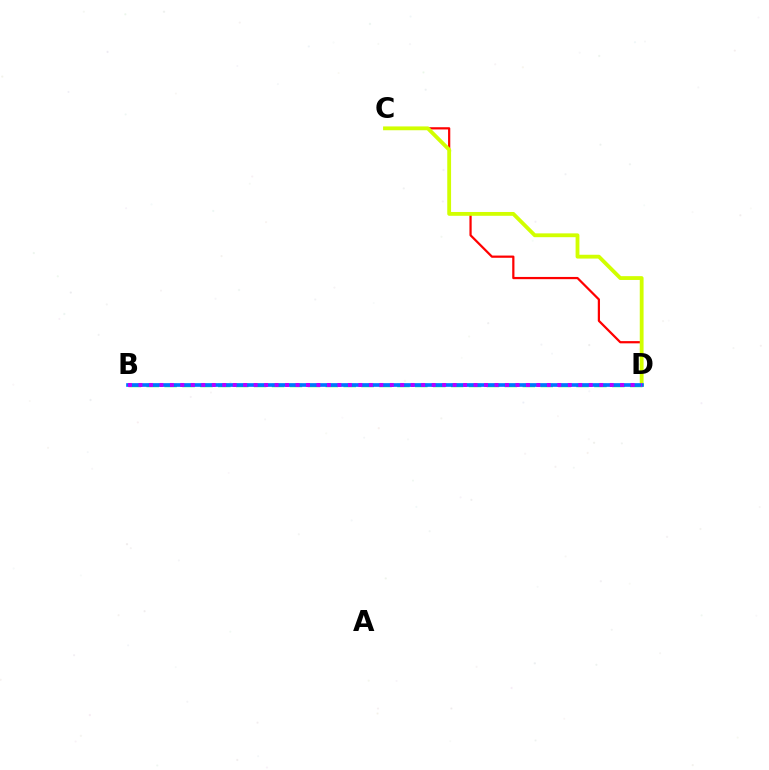{('B', 'D'): [{'color': '#00ff5c', 'line_style': 'dashed', 'thickness': 2.43}, {'color': '#0074ff', 'line_style': 'solid', 'thickness': 2.63}, {'color': '#b900ff', 'line_style': 'dotted', 'thickness': 2.85}], ('C', 'D'): [{'color': '#ff0000', 'line_style': 'solid', 'thickness': 1.6}, {'color': '#d1ff00', 'line_style': 'solid', 'thickness': 2.75}]}